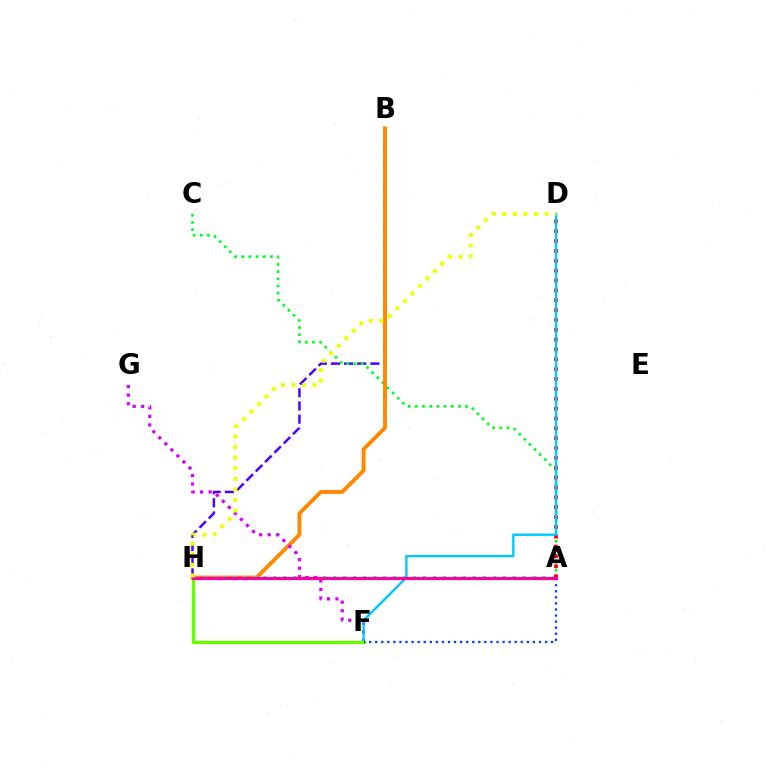{('B', 'H'): [{'color': '#4f00ff', 'line_style': 'dashed', 'thickness': 1.79}, {'color': '#ff8800', 'line_style': 'solid', 'thickness': 2.79}], ('A', 'C'): [{'color': '#00ff27', 'line_style': 'dotted', 'thickness': 1.95}], ('A', 'H'): [{'color': '#00ffaf', 'line_style': 'dotted', 'thickness': 2.71}, {'color': '#ff00a0', 'line_style': 'solid', 'thickness': 2.31}], ('A', 'D'): [{'color': '#ff0000', 'line_style': 'dotted', 'thickness': 2.68}], ('F', 'G'): [{'color': '#d600ff', 'line_style': 'dotted', 'thickness': 2.32}], ('D', 'F'): [{'color': '#00c7ff', 'line_style': 'solid', 'thickness': 1.71}], ('F', 'H'): [{'color': '#66ff00', 'line_style': 'solid', 'thickness': 2.38}], ('A', 'F'): [{'color': '#003fff', 'line_style': 'dotted', 'thickness': 1.65}], ('D', 'H'): [{'color': '#eeff00', 'line_style': 'dotted', 'thickness': 2.87}]}